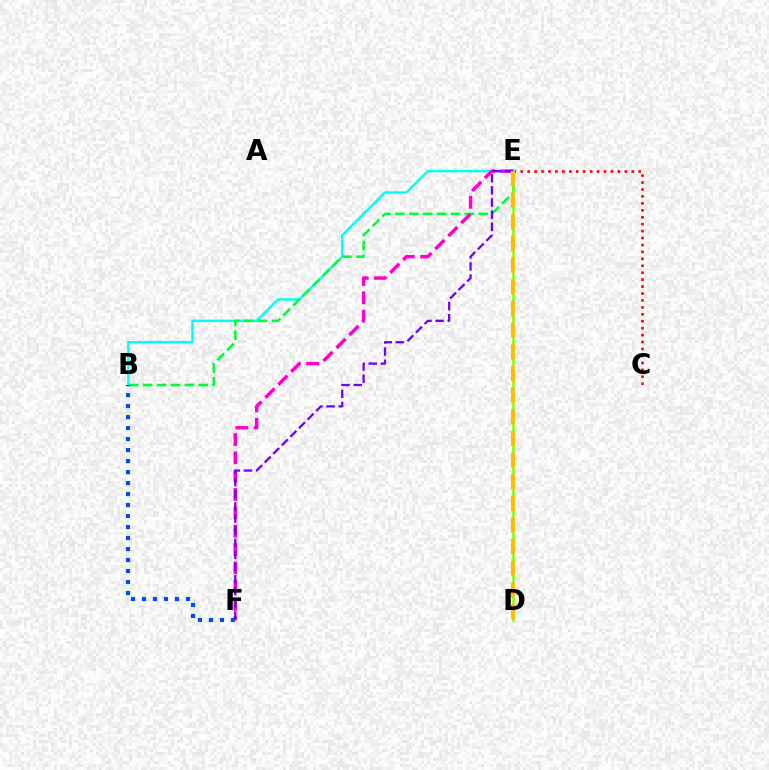{('C', 'E'): [{'color': '#ff0000', 'line_style': 'dotted', 'thickness': 1.88}], ('B', 'E'): [{'color': '#00fff6', 'line_style': 'solid', 'thickness': 1.75}, {'color': '#00ff39', 'line_style': 'dashed', 'thickness': 1.88}], ('D', 'E'): [{'color': '#84ff00', 'line_style': 'solid', 'thickness': 1.83}, {'color': '#ffbd00', 'line_style': 'dashed', 'thickness': 2.94}], ('E', 'F'): [{'color': '#ff00cf', 'line_style': 'dashed', 'thickness': 2.49}, {'color': '#7200ff', 'line_style': 'dashed', 'thickness': 1.65}], ('B', 'F'): [{'color': '#004bff', 'line_style': 'dotted', 'thickness': 2.99}]}